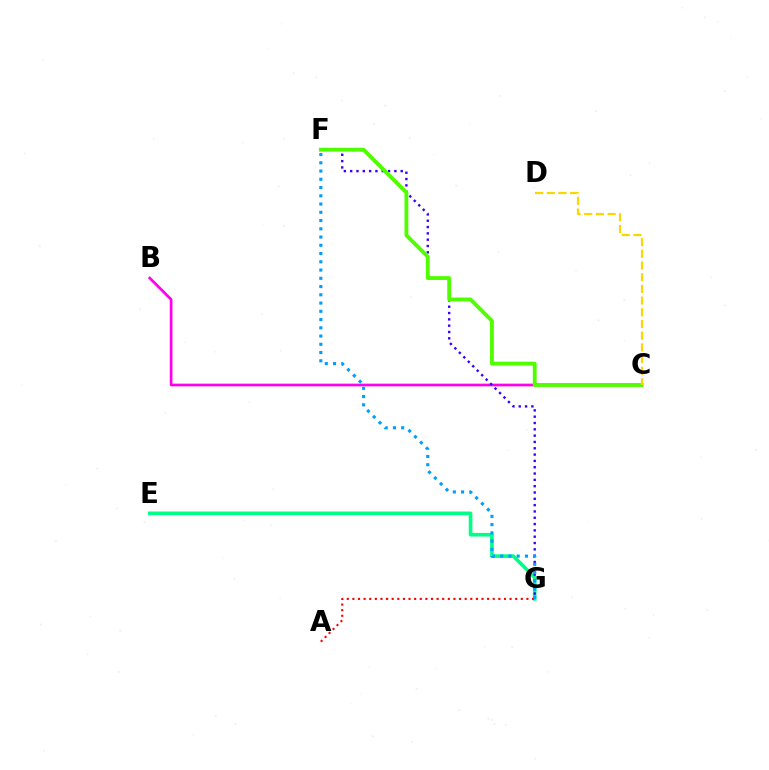{('E', 'G'): [{'color': '#00ff86', 'line_style': 'solid', 'thickness': 2.62}], ('B', 'C'): [{'color': '#ff00ed', 'line_style': 'solid', 'thickness': 1.94}], ('F', 'G'): [{'color': '#3700ff', 'line_style': 'dotted', 'thickness': 1.72}, {'color': '#009eff', 'line_style': 'dotted', 'thickness': 2.24}], ('A', 'G'): [{'color': '#ff0000', 'line_style': 'dotted', 'thickness': 1.53}], ('C', 'F'): [{'color': '#4fff00', 'line_style': 'solid', 'thickness': 2.77}], ('C', 'D'): [{'color': '#ffd500', 'line_style': 'dashed', 'thickness': 1.59}]}